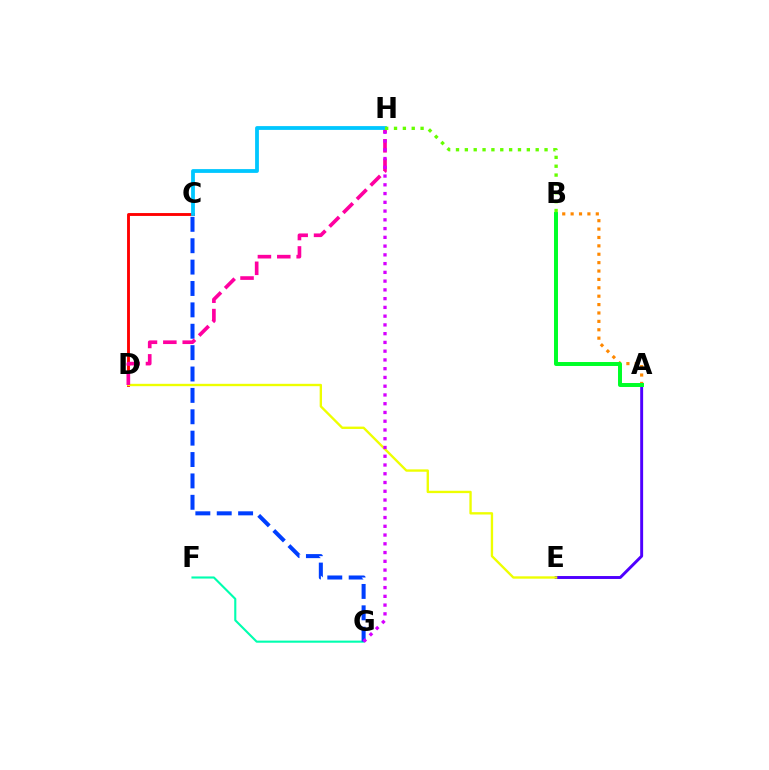{('A', 'B'): [{'color': '#ff8800', 'line_style': 'dotted', 'thickness': 2.28}, {'color': '#00ff27', 'line_style': 'solid', 'thickness': 2.86}], ('F', 'G'): [{'color': '#00ffaf', 'line_style': 'solid', 'thickness': 1.52}], ('A', 'E'): [{'color': '#4f00ff', 'line_style': 'solid', 'thickness': 2.11}], ('C', 'D'): [{'color': '#ff0000', 'line_style': 'solid', 'thickness': 2.07}], ('D', 'E'): [{'color': '#eeff00', 'line_style': 'solid', 'thickness': 1.7}], ('C', 'G'): [{'color': '#003fff', 'line_style': 'dashed', 'thickness': 2.9}], ('D', 'H'): [{'color': '#ff00a0', 'line_style': 'dashed', 'thickness': 2.63}], ('C', 'H'): [{'color': '#00c7ff', 'line_style': 'solid', 'thickness': 2.73}], ('B', 'H'): [{'color': '#66ff00', 'line_style': 'dotted', 'thickness': 2.41}], ('G', 'H'): [{'color': '#d600ff', 'line_style': 'dotted', 'thickness': 2.38}]}